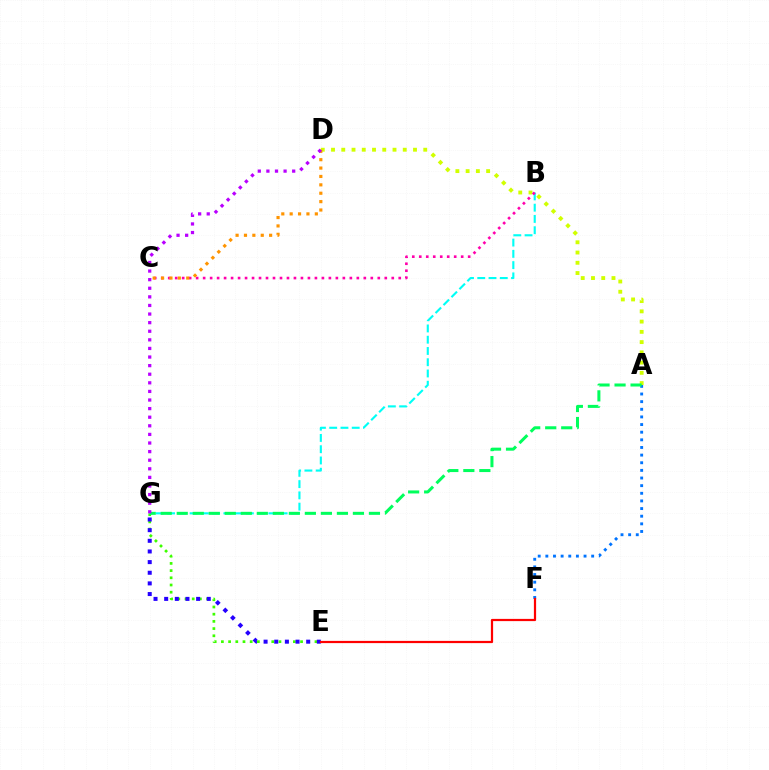{('E', 'G'): [{'color': '#3dff00', 'line_style': 'dotted', 'thickness': 1.96}, {'color': '#2500ff', 'line_style': 'dotted', 'thickness': 2.89}], ('B', 'G'): [{'color': '#00fff6', 'line_style': 'dashed', 'thickness': 1.53}], ('A', 'F'): [{'color': '#0074ff', 'line_style': 'dotted', 'thickness': 2.08}], ('A', 'D'): [{'color': '#d1ff00', 'line_style': 'dotted', 'thickness': 2.78}], ('A', 'G'): [{'color': '#00ff5c', 'line_style': 'dashed', 'thickness': 2.18}], ('E', 'F'): [{'color': '#ff0000', 'line_style': 'solid', 'thickness': 1.6}], ('B', 'C'): [{'color': '#ff00ac', 'line_style': 'dotted', 'thickness': 1.9}], ('C', 'D'): [{'color': '#ff9400', 'line_style': 'dotted', 'thickness': 2.28}], ('D', 'G'): [{'color': '#b900ff', 'line_style': 'dotted', 'thickness': 2.34}]}